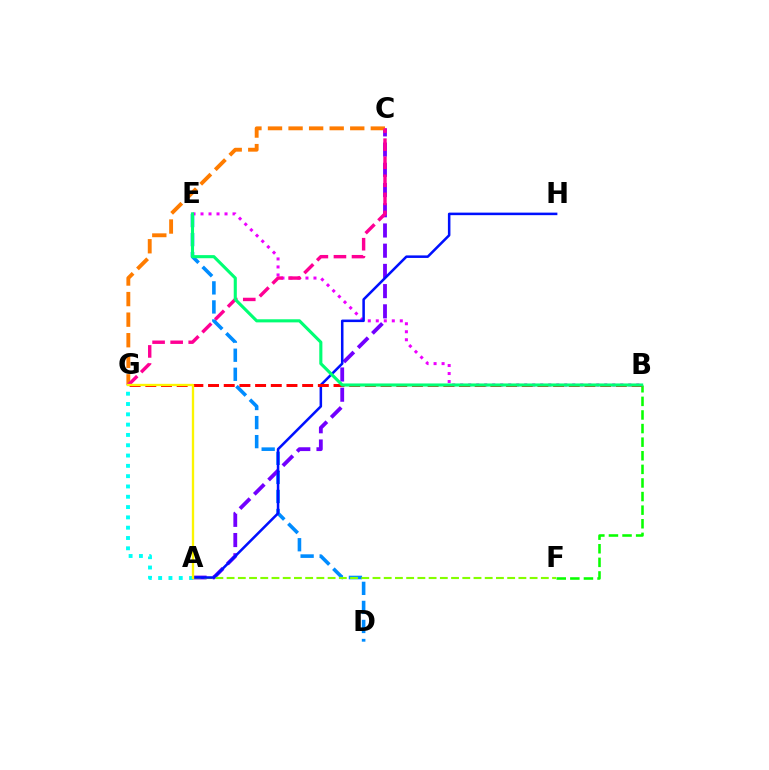{('D', 'E'): [{'color': '#008cff', 'line_style': 'dashed', 'thickness': 2.59}], ('B', 'F'): [{'color': '#08ff00', 'line_style': 'dashed', 'thickness': 1.85}], ('A', 'C'): [{'color': '#7200ff', 'line_style': 'dashed', 'thickness': 2.75}], ('C', 'G'): [{'color': '#ff7c00', 'line_style': 'dashed', 'thickness': 2.79}, {'color': '#ff0094', 'line_style': 'dashed', 'thickness': 2.45}], ('B', 'E'): [{'color': '#ee00ff', 'line_style': 'dotted', 'thickness': 2.17}, {'color': '#00ff74', 'line_style': 'solid', 'thickness': 2.23}], ('A', 'F'): [{'color': '#84ff00', 'line_style': 'dashed', 'thickness': 1.52}], ('A', 'H'): [{'color': '#0010ff', 'line_style': 'solid', 'thickness': 1.83}], ('B', 'G'): [{'color': '#ff0000', 'line_style': 'dashed', 'thickness': 2.13}], ('A', 'G'): [{'color': '#00fff6', 'line_style': 'dotted', 'thickness': 2.8}, {'color': '#fcf500', 'line_style': 'solid', 'thickness': 1.68}]}